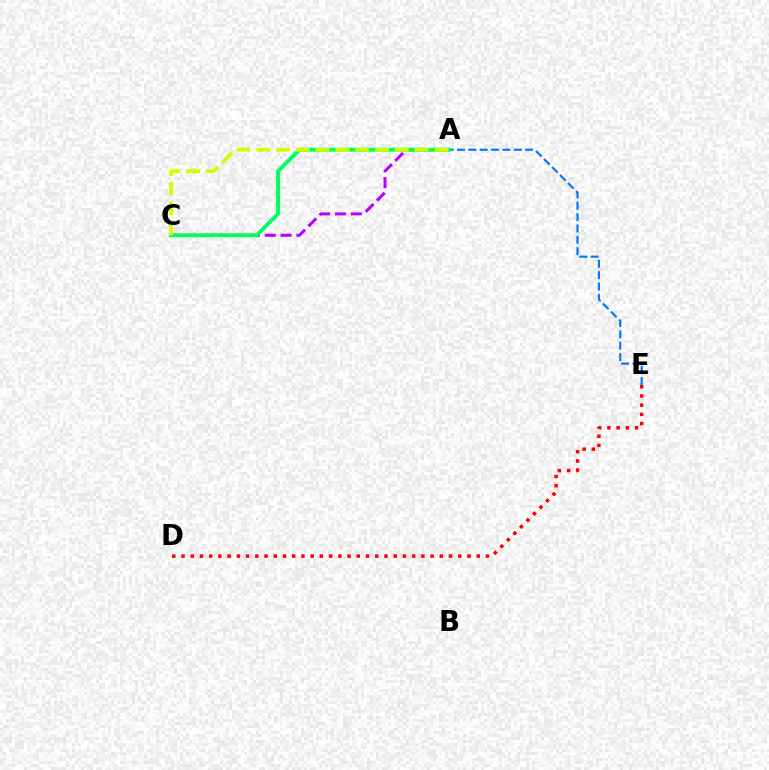{('D', 'E'): [{'color': '#ff0000', 'line_style': 'dotted', 'thickness': 2.51}], ('A', 'C'): [{'color': '#b900ff', 'line_style': 'dashed', 'thickness': 2.15}, {'color': '#00ff5c', 'line_style': 'solid', 'thickness': 2.8}, {'color': '#d1ff00', 'line_style': 'dashed', 'thickness': 2.69}], ('A', 'E'): [{'color': '#0074ff', 'line_style': 'dashed', 'thickness': 1.54}]}